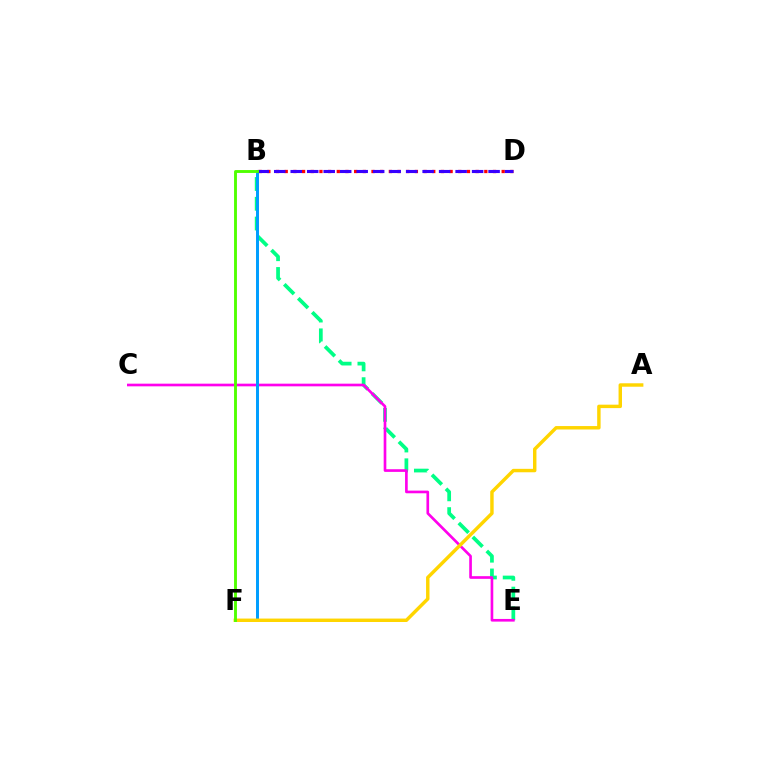{('B', 'D'): [{'color': '#ff0000', 'line_style': 'dotted', 'thickness': 2.36}, {'color': '#3700ff', 'line_style': 'dashed', 'thickness': 2.24}], ('B', 'E'): [{'color': '#00ff86', 'line_style': 'dashed', 'thickness': 2.69}], ('C', 'E'): [{'color': '#ff00ed', 'line_style': 'solid', 'thickness': 1.92}], ('B', 'F'): [{'color': '#009eff', 'line_style': 'solid', 'thickness': 2.14}, {'color': '#4fff00', 'line_style': 'solid', 'thickness': 2.08}], ('A', 'F'): [{'color': '#ffd500', 'line_style': 'solid', 'thickness': 2.47}]}